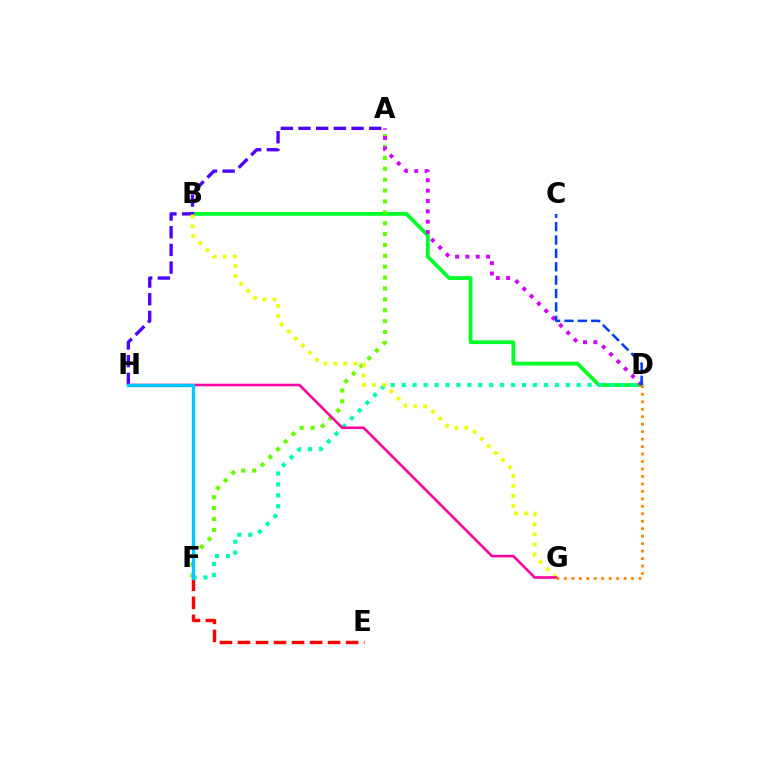{('B', 'D'): [{'color': '#00ff27', 'line_style': 'solid', 'thickness': 2.7}], ('A', 'H'): [{'color': '#4f00ff', 'line_style': 'dashed', 'thickness': 2.4}], ('A', 'F'): [{'color': '#66ff00', 'line_style': 'dotted', 'thickness': 2.96}], ('A', 'D'): [{'color': '#d600ff', 'line_style': 'dotted', 'thickness': 2.81}], ('D', 'F'): [{'color': '#00ffaf', 'line_style': 'dotted', 'thickness': 2.97}], ('C', 'D'): [{'color': '#003fff', 'line_style': 'dashed', 'thickness': 1.82}], ('E', 'F'): [{'color': '#ff0000', 'line_style': 'dashed', 'thickness': 2.45}], ('B', 'G'): [{'color': '#eeff00', 'line_style': 'dotted', 'thickness': 2.72}], ('G', 'H'): [{'color': '#ff00a0', 'line_style': 'solid', 'thickness': 1.86}], ('D', 'G'): [{'color': '#ff8800', 'line_style': 'dotted', 'thickness': 2.03}], ('F', 'H'): [{'color': '#00c7ff', 'line_style': 'solid', 'thickness': 2.43}]}